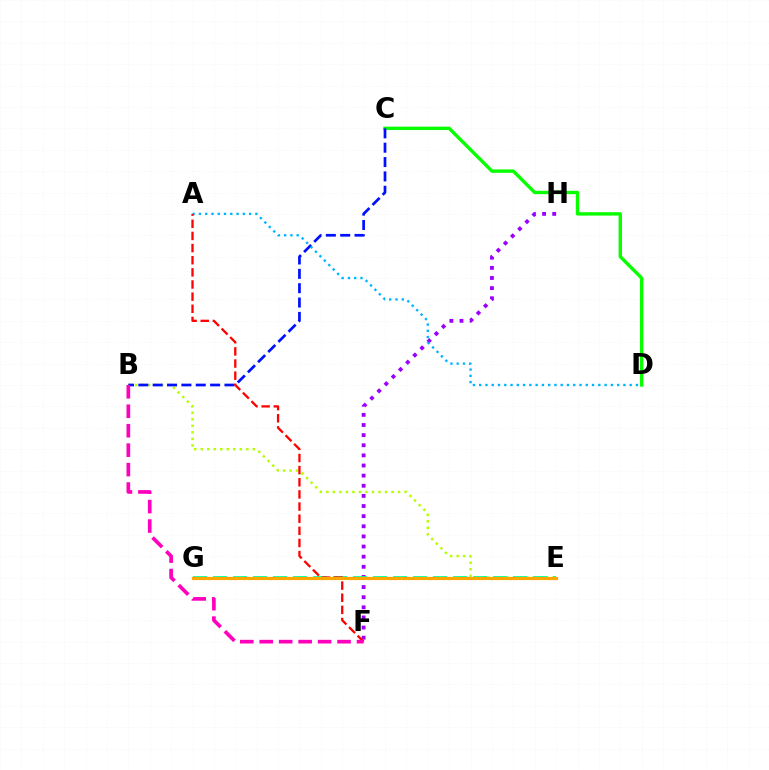{('F', 'H'): [{'color': '#9b00ff', 'line_style': 'dotted', 'thickness': 2.75}], ('B', 'E'): [{'color': '#b3ff00', 'line_style': 'dotted', 'thickness': 1.77}], ('C', 'D'): [{'color': '#08ff00', 'line_style': 'solid', 'thickness': 2.44}], ('B', 'C'): [{'color': '#0010ff', 'line_style': 'dashed', 'thickness': 1.95}], ('A', 'D'): [{'color': '#00b5ff', 'line_style': 'dotted', 'thickness': 1.7}], ('E', 'G'): [{'color': '#00ff9d', 'line_style': 'dashed', 'thickness': 2.72}, {'color': '#ffa500', 'line_style': 'solid', 'thickness': 2.28}], ('A', 'F'): [{'color': '#ff0000', 'line_style': 'dashed', 'thickness': 1.65}], ('B', 'F'): [{'color': '#ff00bd', 'line_style': 'dashed', 'thickness': 2.64}]}